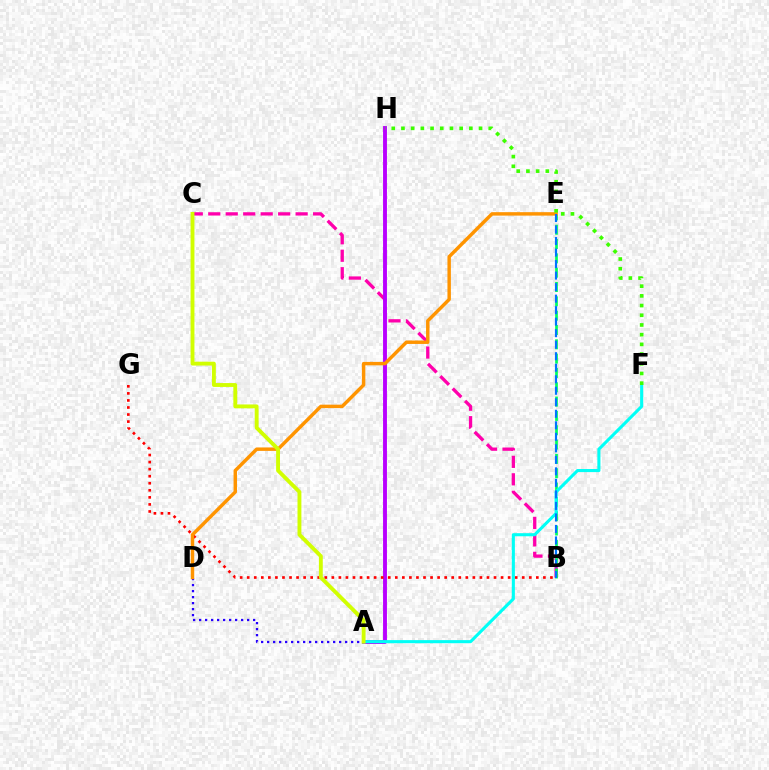{('B', 'C'): [{'color': '#ff00ac', 'line_style': 'dashed', 'thickness': 2.37}], ('A', 'D'): [{'color': '#2500ff', 'line_style': 'dotted', 'thickness': 1.63}], ('A', 'H'): [{'color': '#b900ff', 'line_style': 'solid', 'thickness': 2.8}], ('B', 'G'): [{'color': '#ff0000', 'line_style': 'dotted', 'thickness': 1.92}], ('B', 'E'): [{'color': '#00ff5c', 'line_style': 'dashed', 'thickness': 1.95}, {'color': '#0074ff', 'line_style': 'dashed', 'thickness': 1.56}], ('A', 'F'): [{'color': '#00fff6', 'line_style': 'solid', 'thickness': 2.22}], ('D', 'E'): [{'color': '#ff9400', 'line_style': 'solid', 'thickness': 2.48}], ('F', 'H'): [{'color': '#3dff00', 'line_style': 'dotted', 'thickness': 2.64}], ('A', 'C'): [{'color': '#d1ff00', 'line_style': 'solid', 'thickness': 2.79}]}